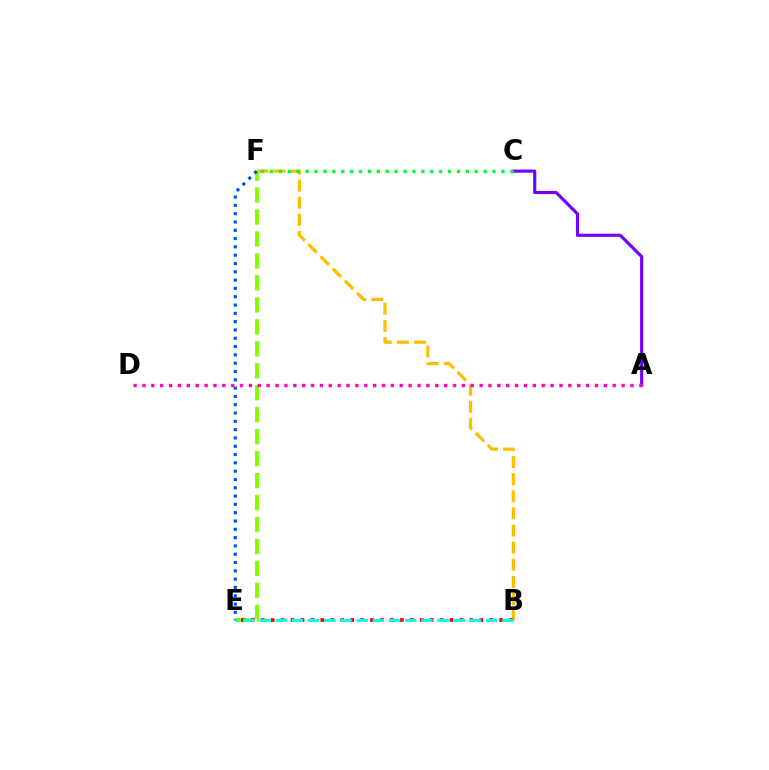{('B', 'F'): [{'color': '#ffbd00', 'line_style': 'dashed', 'thickness': 2.32}], ('E', 'F'): [{'color': '#84ff00', 'line_style': 'dashed', 'thickness': 2.98}, {'color': '#004bff', 'line_style': 'dotted', 'thickness': 2.26}], ('B', 'E'): [{'color': '#ff0000', 'line_style': 'dotted', 'thickness': 2.7}, {'color': '#00fff6', 'line_style': 'dashed', 'thickness': 2.2}], ('A', 'C'): [{'color': '#7200ff', 'line_style': 'solid', 'thickness': 2.26}], ('A', 'D'): [{'color': '#ff00cf', 'line_style': 'dotted', 'thickness': 2.41}], ('C', 'F'): [{'color': '#00ff39', 'line_style': 'dotted', 'thickness': 2.42}]}